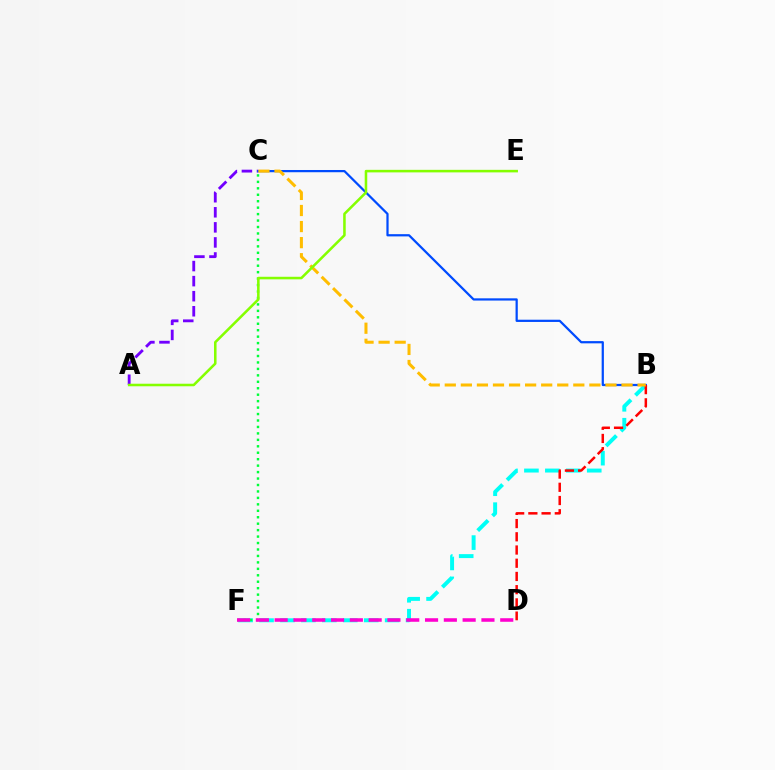{('B', 'F'): [{'color': '#00fff6', 'line_style': 'dashed', 'thickness': 2.84}], ('A', 'C'): [{'color': '#7200ff', 'line_style': 'dashed', 'thickness': 2.05}], ('C', 'F'): [{'color': '#00ff39', 'line_style': 'dotted', 'thickness': 1.75}], ('B', 'C'): [{'color': '#004bff', 'line_style': 'solid', 'thickness': 1.61}, {'color': '#ffbd00', 'line_style': 'dashed', 'thickness': 2.18}], ('B', 'D'): [{'color': '#ff0000', 'line_style': 'dashed', 'thickness': 1.8}], ('D', 'F'): [{'color': '#ff00cf', 'line_style': 'dashed', 'thickness': 2.55}], ('A', 'E'): [{'color': '#84ff00', 'line_style': 'solid', 'thickness': 1.84}]}